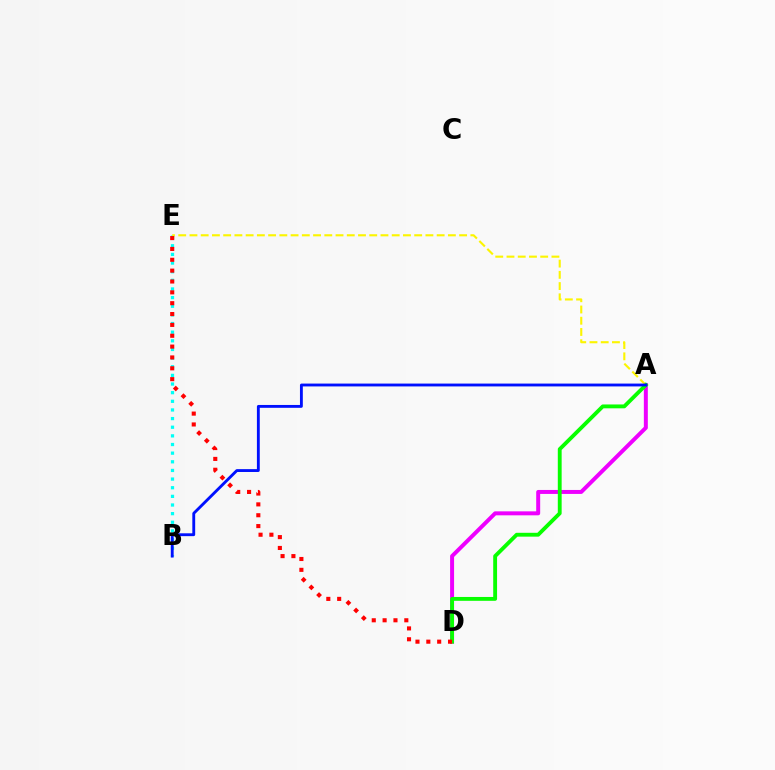{('B', 'E'): [{'color': '#00fff6', 'line_style': 'dotted', 'thickness': 2.35}], ('A', 'D'): [{'color': '#ee00ff', 'line_style': 'solid', 'thickness': 2.86}, {'color': '#08ff00', 'line_style': 'solid', 'thickness': 2.77}], ('A', 'E'): [{'color': '#fcf500', 'line_style': 'dashed', 'thickness': 1.53}], ('A', 'B'): [{'color': '#0010ff', 'line_style': 'solid', 'thickness': 2.06}], ('D', 'E'): [{'color': '#ff0000', 'line_style': 'dotted', 'thickness': 2.95}]}